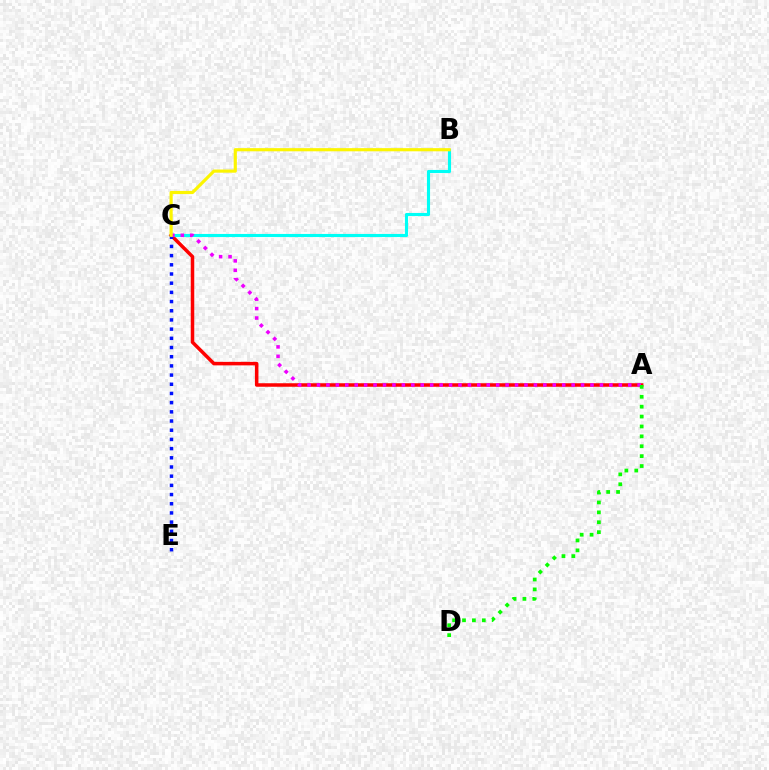{('A', 'C'): [{'color': '#ff0000', 'line_style': 'solid', 'thickness': 2.53}, {'color': '#ee00ff', 'line_style': 'dotted', 'thickness': 2.56}], ('B', 'C'): [{'color': '#00fff6', 'line_style': 'solid', 'thickness': 2.24}, {'color': '#fcf500', 'line_style': 'solid', 'thickness': 2.27}], ('C', 'E'): [{'color': '#0010ff', 'line_style': 'dotted', 'thickness': 2.5}], ('A', 'D'): [{'color': '#08ff00', 'line_style': 'dotted', 'thickness': 2.69}]}